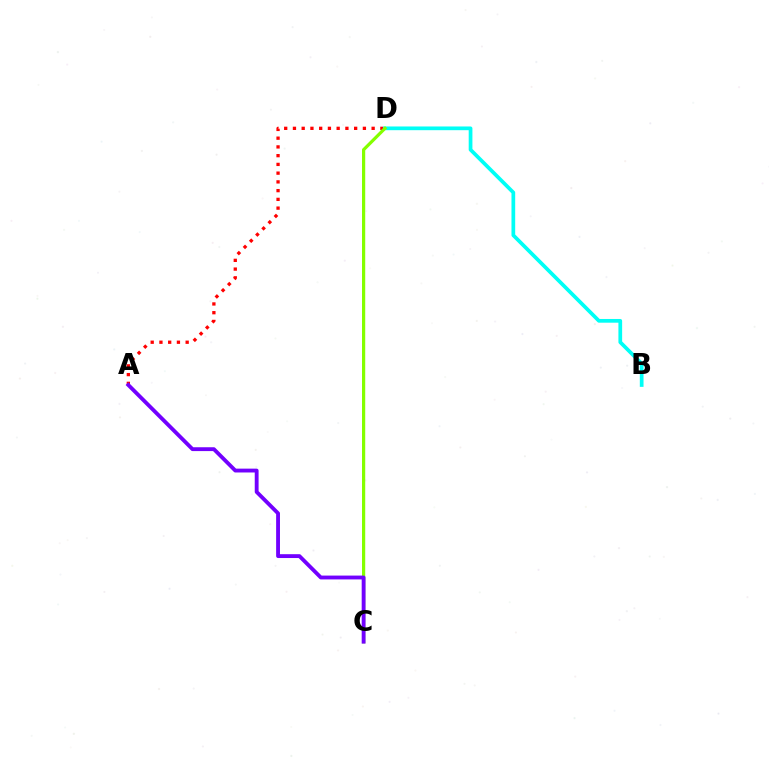{('A', 'D'): [{'color': '#ff0000', 'line_style': 'dotted', 'thickness': 2.38}], ('B', 'D'): [{'color': '#00fff6', 'line_style': 'solid', 'thickness': 2.68}], ('C', 'D'): [{'color': '#84ff00', 'line_style': 'solid', 'thickness': 2.31}], ('A', 'C'): [{'color': '#7200ff', 'line_style': 'solid', 'thickness': 2.77}]}